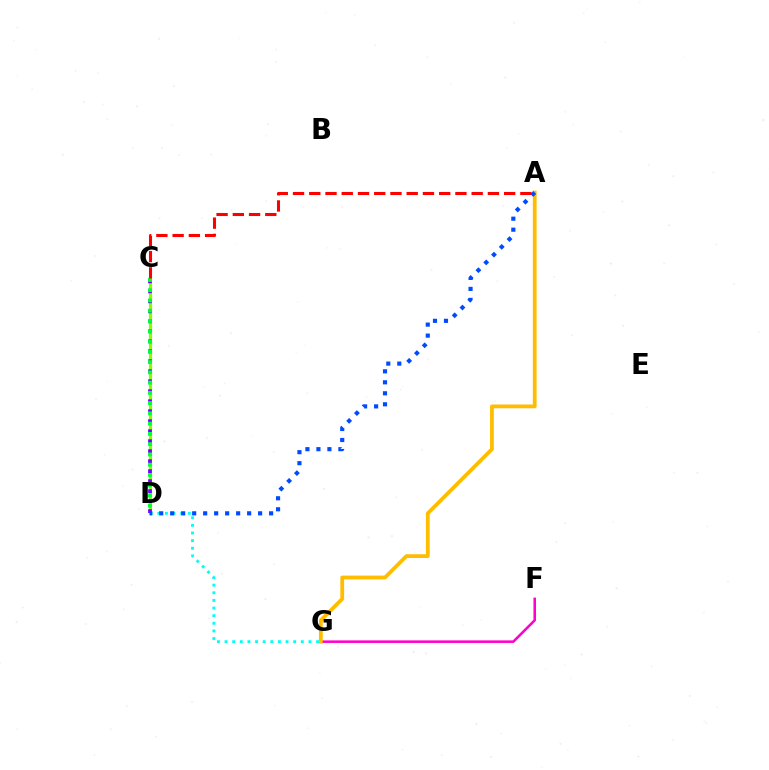{('C', 'D'): [{'color': '#84ff00', 'line_style': 'solid', 'thickness': 2.25}, {'color': '#7200ff', 'line_style': 'dotted', 'thickness': 2.71}, {'color': '#00ff39', 'line_style': 'dotted', 'thickness': 2.79}], ('D', 'G'): [{'color': '#00fff6', 'line_style': 'dotted', 'thickness': 2.07}], ('A', 'C'): [{'color': '#ff0000', 'line_style': 'dashed', 'thickness': 2.21}], ('F', 'G'): [{'color': '#ff00cf', 'line_style': 'solid', 'thickness': 1.83}], ('A', 'G'): [{'color': '#ffbd00', 'line_style': 'solid', 'thickness': 2.73}], ('A', 'D'): [{'color': '#004bff', 'line_style': 'dotted', 'thickness': 2.99}]}